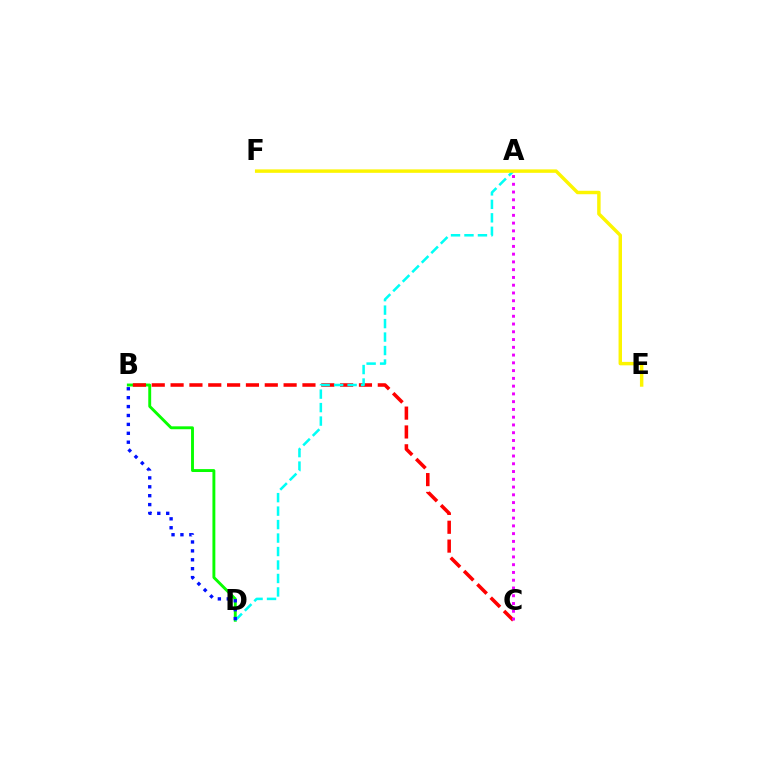{('B', 'D'): [{'color': '#08ff00', 'line_style': 'solid', 'thickness': 2.09}, {'color': '#0010ff', 'line_style': 'dotted', 'thickness': 2.42}], ('B', 'C'): [{'color': '#ff0000', 'line_style': 'dashed', 'thickness': 2.56}], ('A', 'D'): [{'color': '#00fff6', 'line_style': 'dashed', 'thickness': 1.83}], ('E', 'F'): [{'color': '#fcf500', 'line_style': 'solid', 'thickness': 2.48}], ('A', 'C'): [{'color': '#ee00ff', 'line_style': 'dotted', 'thickness': 2.11}]}